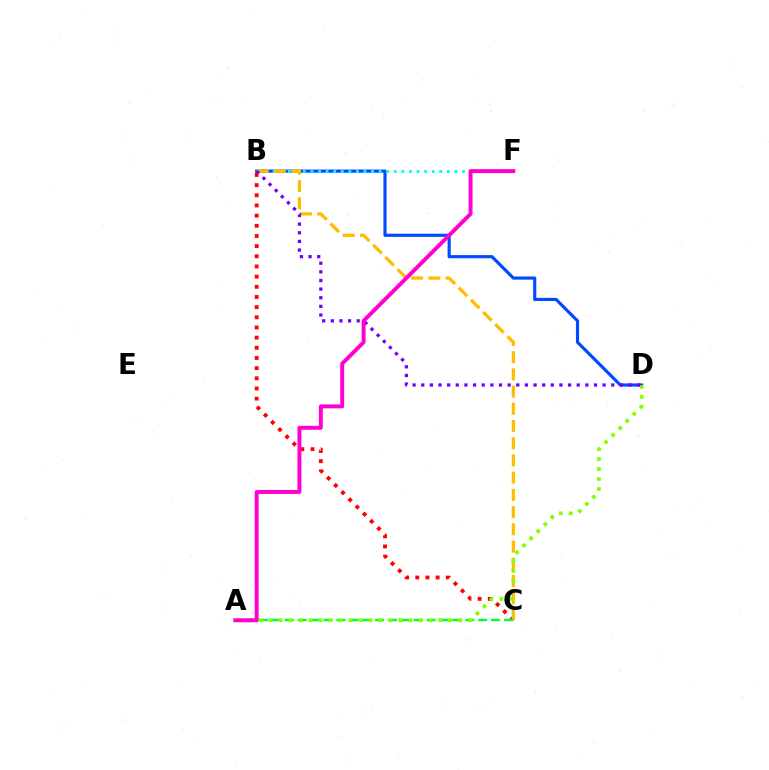{('B', 'D'): [{'color': '#004bff', 'line_style': 'solid', 'thickness': 2.27}, {'color': '#7200ff', 'line_style': 'dotted', 'thickness': 2.35}], ('B', 'C'): [{'color': '#ff0000', 'line_style': 'dotted', 'thickness': 2.76}, {'color': '#ffbd00', 'line_style': 'dashed', 'thickness': 2.34}], ('B', 'F'): [{'color': '#00fff6', 'line_style': 'dotted', 'thickness': 2.06}], ('A', 'C'): [{'color': '#00ff39', 'line_style': 'dashed', 'thickness': 1.75}], ('A', 'D'): [{'color': '#84ff00', 'line_style': 'dotted', 'thickness': 2.71}], ('A', 'F'): [{'color': '#ff00cf', 'line_style': 'solid', 'thickness': 2.83}]}